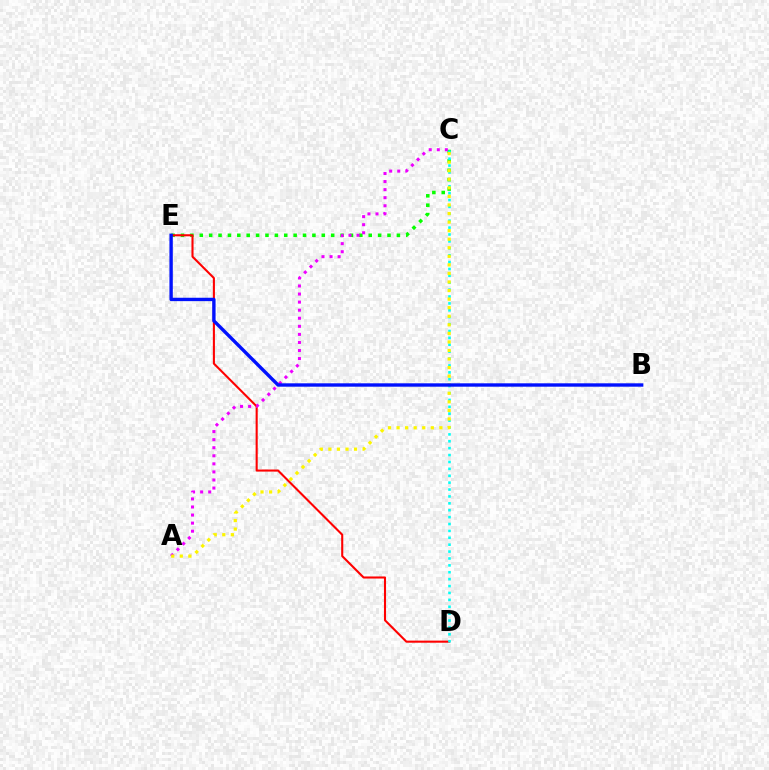{('C', 'E'): [{'color': '#08ff00', 'line_style': 'dotted', 'thickness': 2.55}], ('D', 'E'): [{'color': '#ff0000', 'line_style': 'solid', 'thickness': 1.5}], ('A', 'C'): [{'color': '#ee00ff', 'line_style': 'dotted', 'thickness': 2.19}, {'color': '#fcf500', 'line_style': 'dotted', 'thickness': 2.33}], ('C', 'D'): [{'color': '#00fff6', 'line_style': 'dotted', 'thickness': 1.87}], ('B', 'E'): [{'color': '#0010ff', 'line_style': 'solid', 'thickness': 2.43}]}